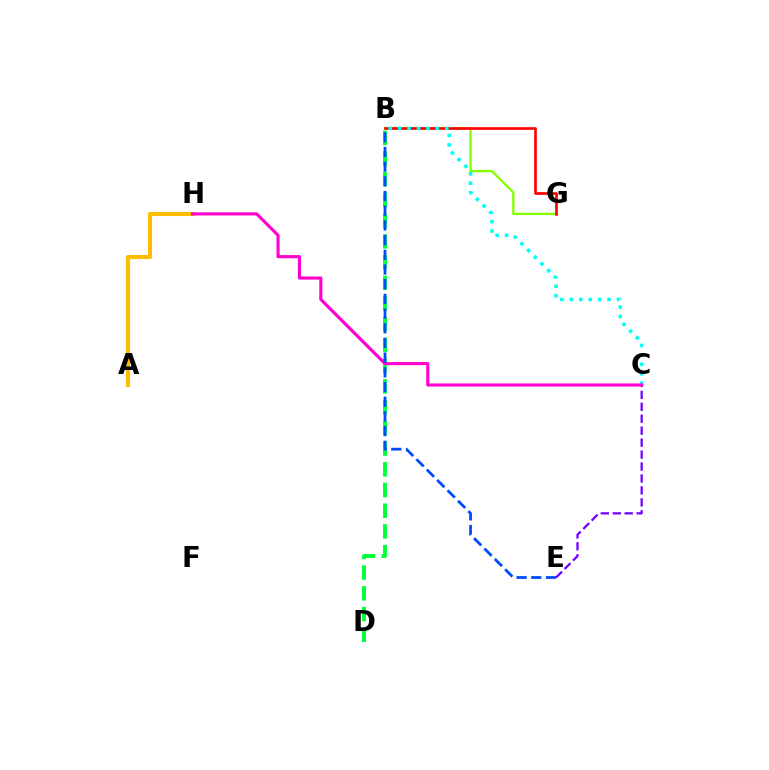{('B', 'D'): [{'color': '#00ff39', 'line_style': 'dashed', 'thickness': 2.81}], ('A', 'H'): [{'color': '#ffbd00', 'line_style': 'solid', 'thickness': 2.96}], ('B', 'G'): [{'color': '#84ff00', 'line_style': 'solid', 'thickness': 1.68}, {'color': '#ff0000', 'line_style': 'solid', 'thickness': 1.92}], ('C', 'E'): [{'color': '#7200ff', 'line_style': 'dashed', 'thickness': 1.62}], ('B', 'C'): [{'color': '#00fff6', 'line_style': 'dotted', 'thickness': 2.57}], ('C', 'H'): [{'color': '#ff00cf', 'line_style': 'solid', 'thickness': 2.25}], ('B', 'E'): [{'color': '#004bff', 'line_style': 'dashed', 'thickness': 2.0}]}